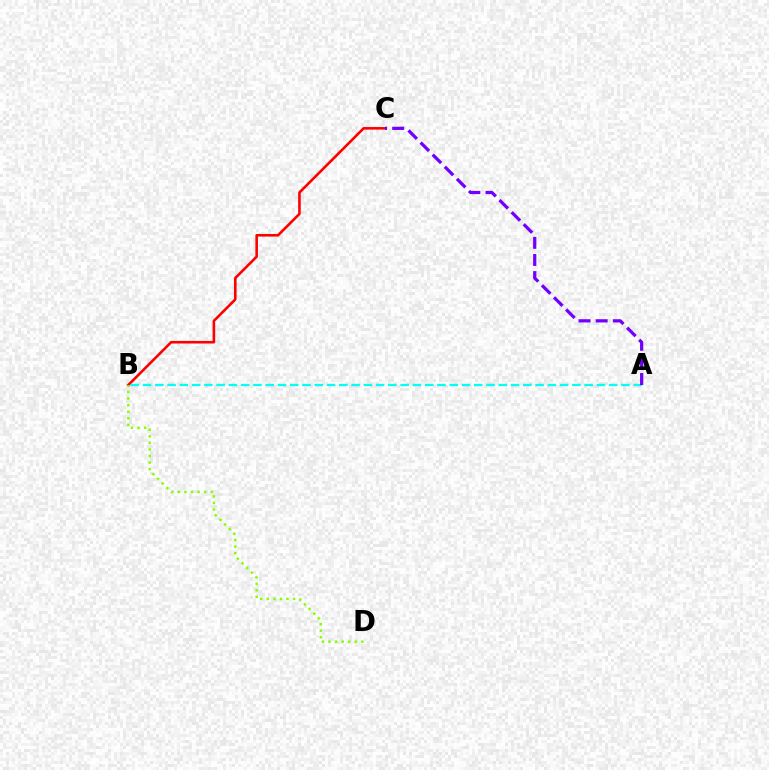{('B', 'C'): [{'color': '#ff0000', 'line_style': 'solid', 'thickness': 1.87}], ('A', 'B'): [{'color': '#00fff6', 'line_style': 'dashed', 'thickness': 1.67}], ('B', 'D'): [{'color': '#84ff00', 'line_style': 'dotted', 'thickness': 1.79}], ('A', 'C'): [{'color': '#7200ff', 'line_style': 'dashed', 'thickness': 2.33}]}